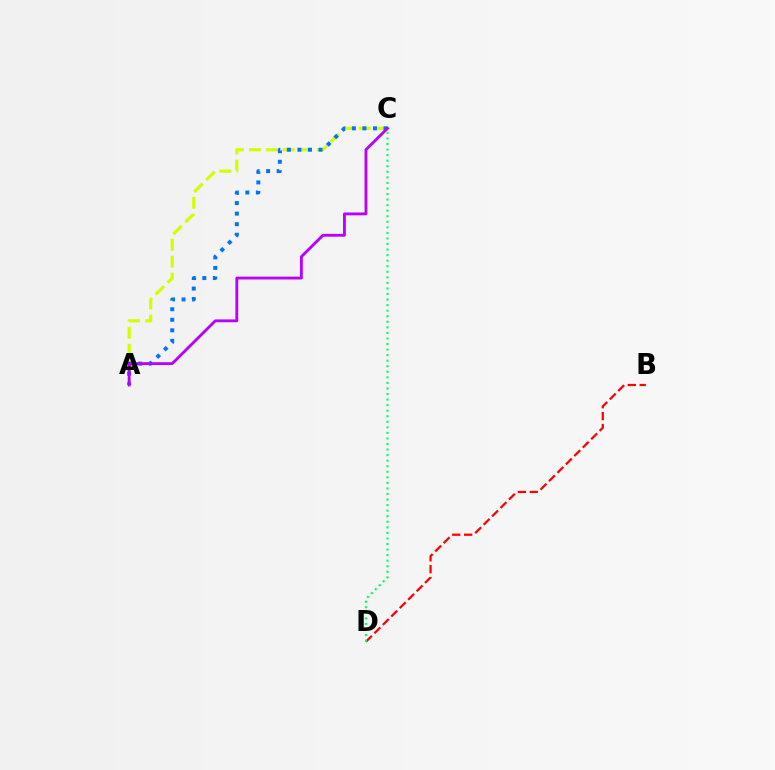{('A', 'C'): [{'color': '#d1ff00', 'line_style': 'dashed', 'thickness': 2.3}, {'color': '#0074ff', 'line_style': 'dotted', 'thickness': 2.86}, {'color': '#b900ff', 'line_style': 'solid', 'thickness': 2.05}], ('B', 'D'): [{'color': '#ff0000', 'line_style': 'dashed', 'thickness': 1.62}], ('C', 'D'): [{'color': '#00ff5c', 'line_style': 'dotted', 'thickness': 1.51}]}